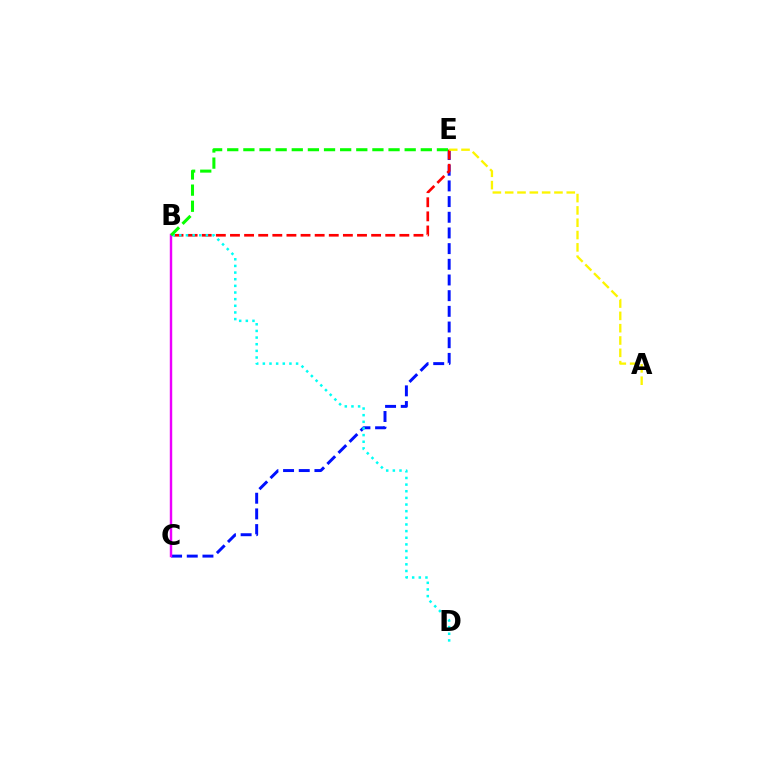{('C', 'E'): [{'color': '#0010ff', 'line_style': 'dashed', 'thickness': 2.13}], ('B', 'E'): [{'color': '#ff0000', 'line_style': 'dashed', 'thickness': 1.92}, {'color': '#08ff00', 'line_style': 'dashed', 'thickness': 2.19}], ('B', 'D'): [{'color': '#00fff6', 'line_style': 'dotted', 'thickness': 1.81}], ('A', 'E'): [{'color': '#fcf500', 'line_style': 'dashed', 'thickness': 1.67}], ('B', 'C'): [{'color': '#ee00ff', 'line_style': 'solid', 'thickness': 1.75}]}